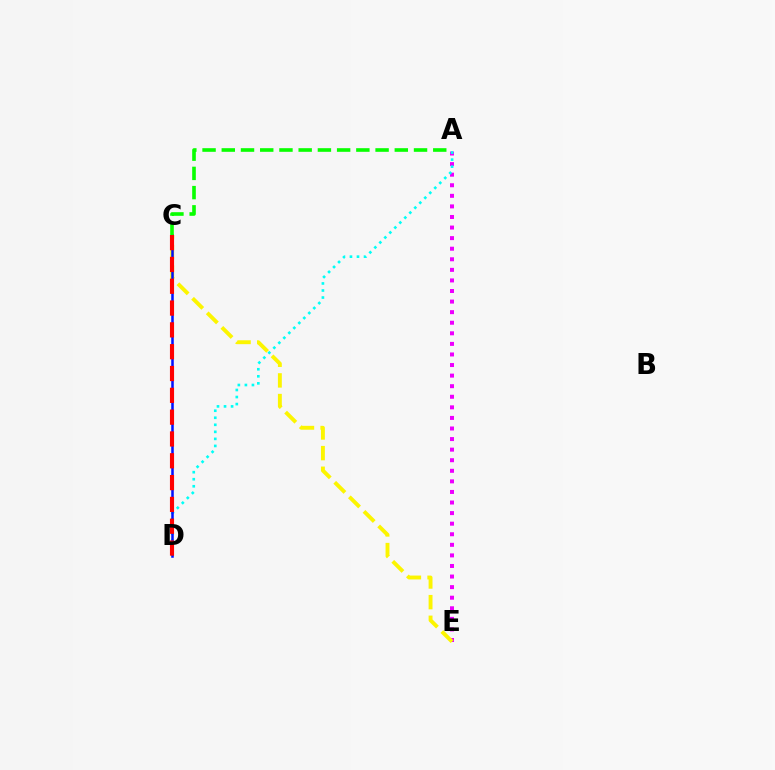{('A', 'E'): [{'color': '#ee00ff', 'line_style': 'dotted', 'thickness': 2.87}], ('C', 'E'): [{'color': '#fcf500', 'line_style': 'dashed', 'thickness': 2.8}], ('A', 'D'): [{'color': '#00fff6', 'line_style': 'dotted', 'thickness': 1.91}], ('C', 'D'): [{'color': '#0010ff', 'line_style': 'solid', 'thickness': 1.82}, {'color': '#ff0000', 'line_style': 'dashed', 'thickness': 2.96}], ('A', 'C'): [{'color': '#08ff00', 'line_style': 'dashed', 'thickness': 2.61}]}